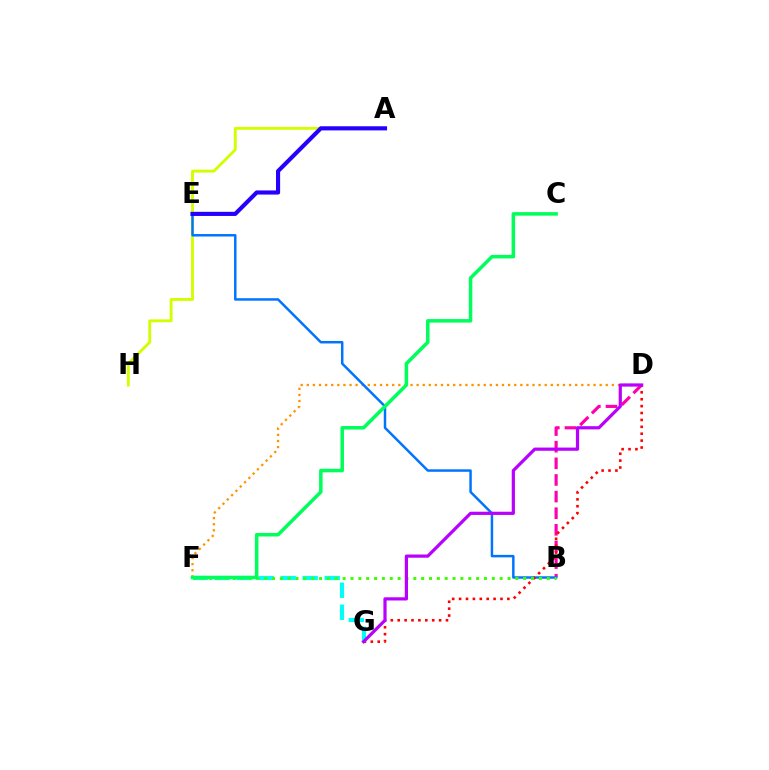{('B', 'D'): [{'color': '#ff00ac', 'line_style': 'dashed', 'thickness': 2.26}], ('A', 'H'): [{'color': '#d1ff00', 'line_style': 'solid', 'thickness': 2.07}], ('D', 'F'): [{'color': '#ff9400', 'line_style': 'dotted', 'thickness': 1.66}], ('B', 'E'): [{'color': '#0074ff', 'line_style': 'solid', 'thickness': 1.78}], ('D', 'G'): [{'color': '#ff0000', 'line_style': 'dotted', 'thickness': 1.87}, {'color': '#b900ff', 'line_style': 'solid', 'thickness': 2.31}], ('F', 'G'): [{'color': '#00fff6', 'line_style': 'dashed', 'thickness': 2.99}], ('A', 'E'): [{'color': '#2500ff', 'line_style': 'solid', 'thickness': 2.97}], ('B', 'F'): [{'color': '#3dff00', 'line_style': 'dotted', 'thickness': 2.13}], ('C', 'F'): [{'color': '#00ff5c', 'line_style': 'solid', 'thickness': 2.54}]}